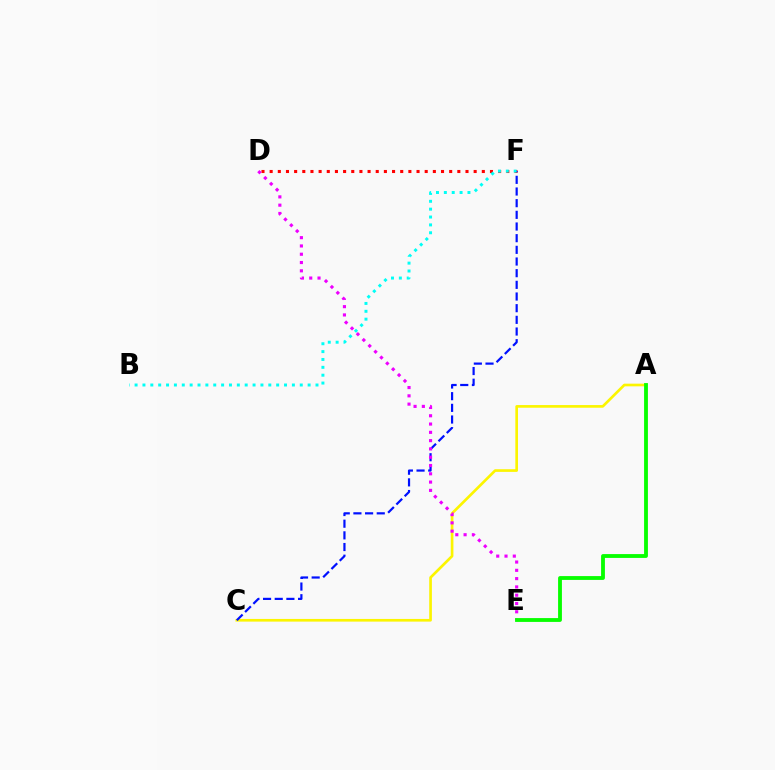{('A', 'C'): [{'color': '#fcf500', 'line_style': 'solid', 'thickness': 1.92}], ('D', 'F'): [{'color': '#ff0000', 'line_style': 'dotted', 'thickness': 2.22}], ('C', 'F'): [{'color': '#0010ff', 'line_style': 'dashed', 'thickness': 1.59}], ('D', 'E'): [{'color': '#ee00ff', 'line_style': 'dotted', 'thickness': 2.25}], ('B', 'F'): [{'color': '#00fff6', 'line_style': 'dotted', 'thickness': 2.14}], ('A', 'E'): [{'color': '#08ff00', 'line_style': 'solid', 'thickness': 2.76}]}